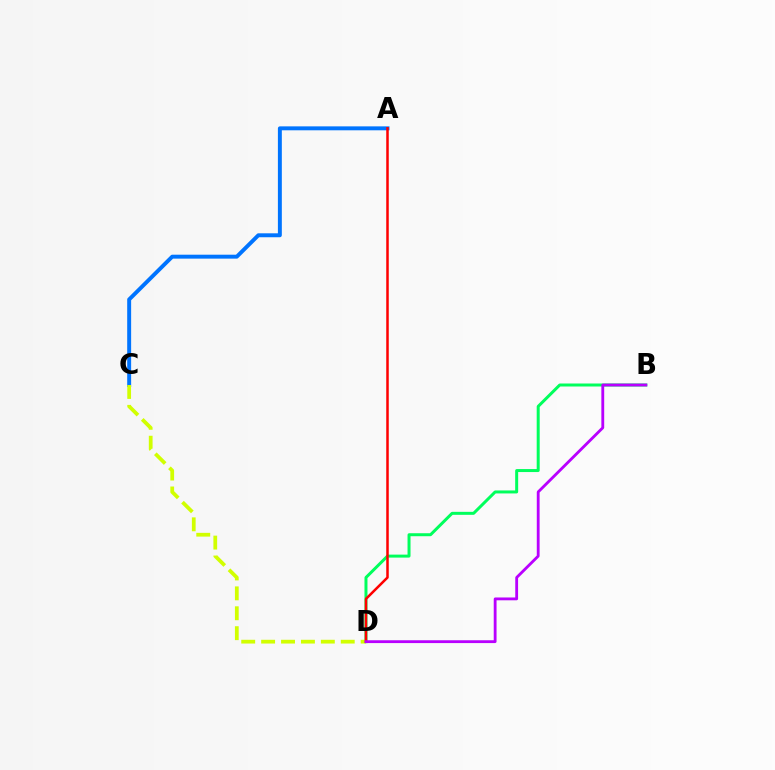{('B', 'D'): [{'color': '#00ff5c', 'line_style': 'solid', 'thickness': 2.15}, {'color': '#b900ff', 'line_style': 'solid', 'thickness': 2.03}], ('A', 'C'): [{'color': '#0074ff', 'line_style': 'solid', 'thickness': 2.83}], ('C', 'D'): [{'color': '#d1ff00', 'line_style': 'dashed', 'thickness': 2.7}], ('A', 'D'): [{'color': '#ff0000', 'line_style': 'solid', 'thickness': 1.81}]}